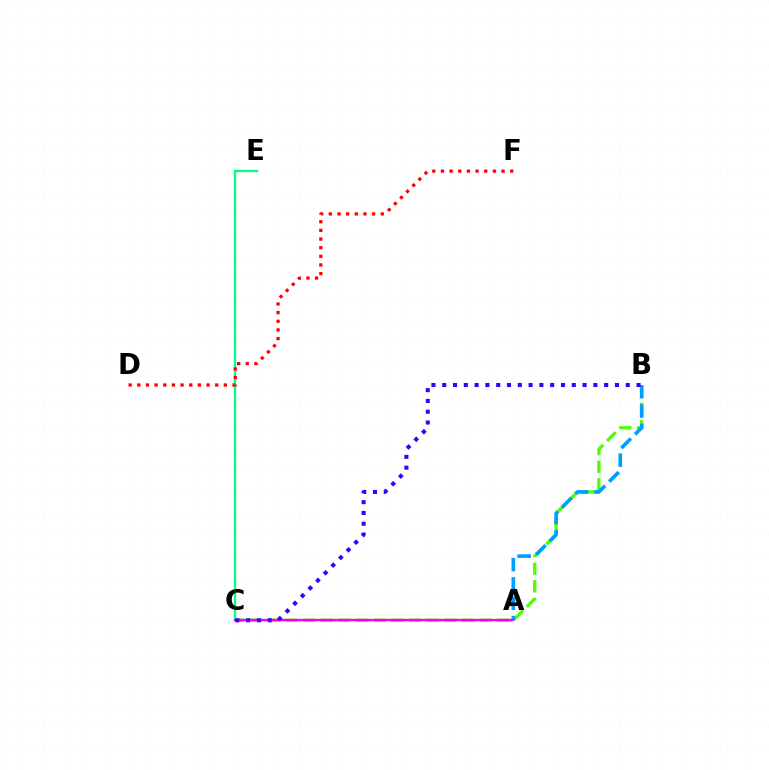{('C', 'E'): [{'color': '#00ff86', 'line_style': 'solid', 'thickness': 1.66}], ('B', 'C'): [{'color': '#4fff00', 'line_style': 'dashed', 'thickness': 2.4}, {'color': '#3700ff', 'line_style': 'dotted', 'thickness': 2.93}], ('A', 'B'): [{'color': '#009eff', 'line_style': 'dashed', 'thickness': 2.62}], ('A', 'C'): [{'color': '#ffd500', 'line_style': 'dotted', 'thickness': 1.91}, {'color': '#ff00ed', 'line_style': 'solid', 'thickness': 1.68}], ('D', 'F'): [{'color': '#ff0000', 'line_style': 'dotted', 'thickness': 2.35}]}